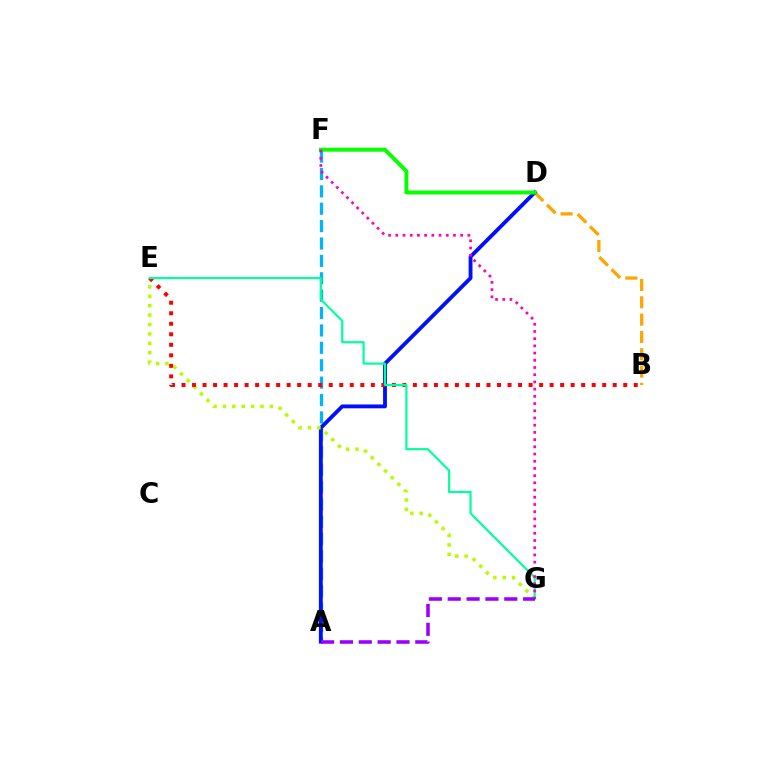{('B', 'D'): [{'color': '#ffa500', 'line_style': 'dashed', 'thickness': 2.35}], ('A', 'F'): [{'color': '#00b5ff', 'line_style': 'dashed', 'thickness': 2.36}], ('A', 'D'): [{'color': '#0010ff', 'line_style': 'solid', 'thickness': 2.77}], ('E', 'G'): [{'color': '#b3ff00', 'line_style': 'dotted', 'thickness': 2.55}, {'color': '#00ff9d', 'line_style': 'solid', 'thickness': 1.56}], ('B', 'E'): [{'color': '#ff0000', 'line_style': 'dotted', 'thickness': 2.86}], ('D', 'F'): [{'color': '#08ff00', 'line_style': 'solid', 'thickness': 2.83}], ('F', 'G'): [{'color': '#ff00bd', 'line_style': 'dotted', 'thickness': 1.96}], ('A', 'G'): [{'color': '#9b00ff', 'line_style': 'dashed', 'thickness': 2.56}]}